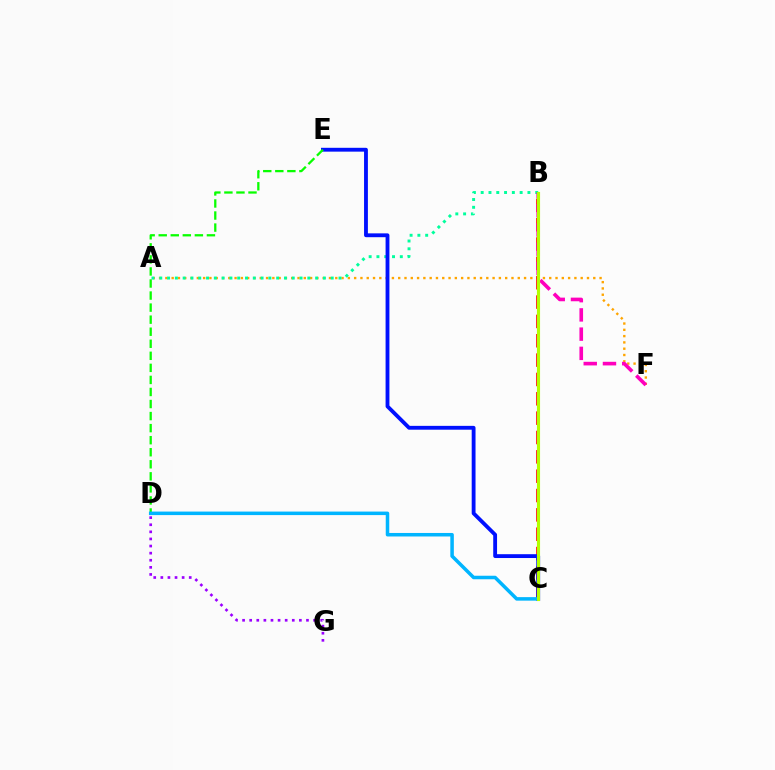{('A', 'F'): [{'color': '#ffa500', 'line_style': 'dotted', 'thickness': 1.71}], ('A', 'B'): [{'color': '#00ff9d', 'line_style': 'dotted', 'thickness': 2.12}], ('B', 'C'): [{'color': '#ff0000', 'line_style': 'dashed', 'thickness': 2.63}, {'color': '#b3ff00', 'line_style': 'solid', 'thickness': 2.24}], ('B', 'F'): [{'color': '#ff00bd', 'line_style': 'dashed', 'thickness': 2.61}], ('C', 'E'): [{'color': '#0010ff', 'line_style': 'solid', 'thickness': 2.76}], ('D', 'E'): [{'color': '#08ff00', 'line_style': 'dashed', 'thickness': 1.64}], ('D', 'G'): [{'color': '#9b00ff', 'line_style': 'dotted', 'thickness': 1.93}], ('C', 'D'): [{'color': '#00b5ff', 'line_style': 'solid', 'thickness': 2.53}]}